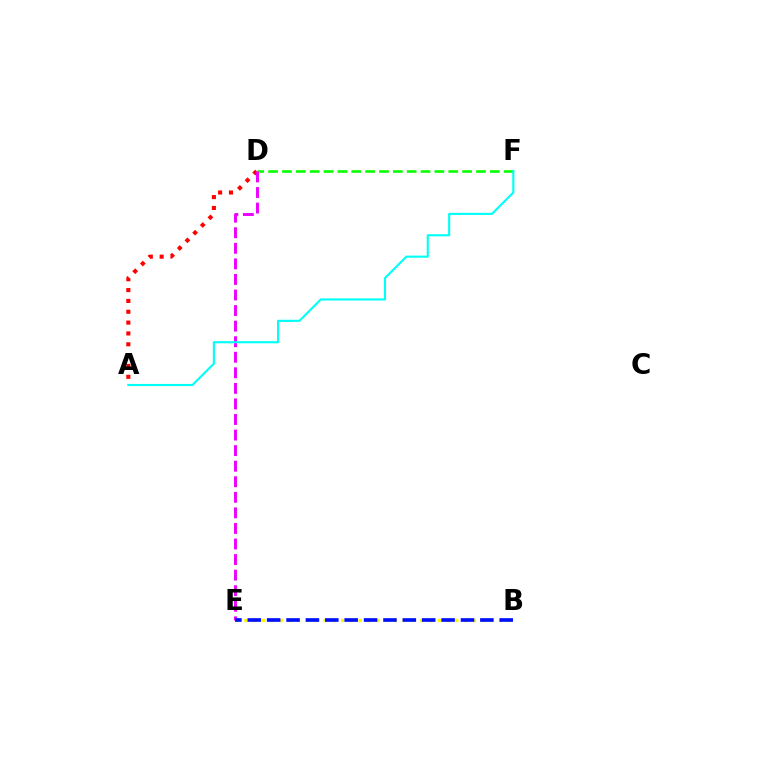{('D', 'F'): [{'color': '#08ff00', 'line_style': 'dashed', 'thickness': 1.88}], ('A', 'D'): [{'color': '#ff0000', 'line_style': 'dotted', 'thickness': 2.95}], ('D', 'E'): [{'color': '#ee00ff', 'line_style': 'dashed', 'thickness': 2.11}], ('B', 'E'): [{'color': '#fcf500', 'line_style': 'dotted', 'thickness': 2.39}, {'color': '#0010ff', 'line_style': 'dashed', 'thickness': 2.63}], ('A', 'F'): [{'color': '#00fff6', 'line_style': 'solid', 'thickness': 1.53}]}